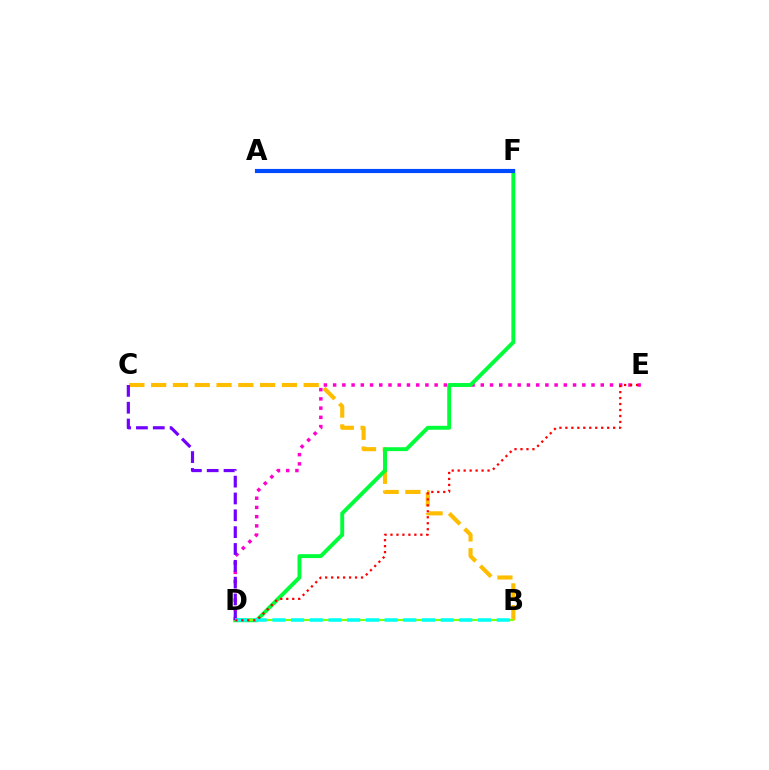{('D', 'E'): [{'color': '#ff00cf', 'line_style': 'dotted', 'thickness': 2.51}, {'color': '#ff0000', 'line_style': 'dotted', 'thickness': 1.62}], ('B', 'C'): [{'color': '#ffbd00', 'line_style': 'dashed', 'thickness': 2.96}], ('D', 'F'): [{'color': '#00ff39', 'line_style': 'solid', 'thickness': 2.82}], ('B', 'D'): [{'color': '#84ff00', 'line_style': 'solid', 'thickness': 1.53}, {'color': '#00fff6', 'line_style': 'dashed', 'thickness': 2.54}], ('C', 'D'): [{'color': '#7200ff', 'line_style': 'dashed', 'thickness': 2.29}], ('A', 'F'): [{'color': '#004bff', 'line_style': 'solid', 'thickness': 2.97}]}